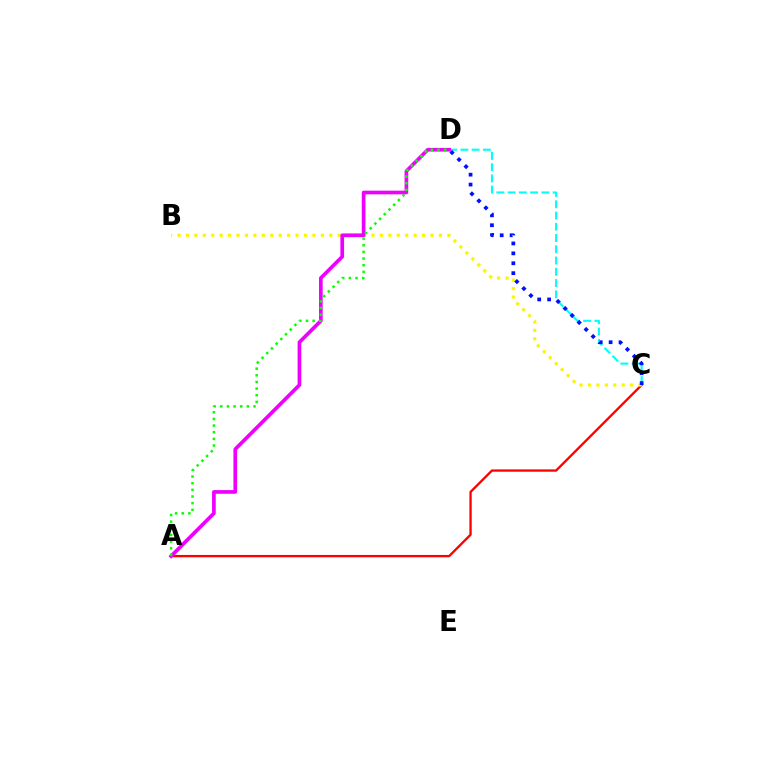{('A', 'C'): [{'color': '#ff0000', 'line_style': 'solid', 'thickness': 1.68}], ('B', 'C'): [{'color': '#fcf500', 'line_style': 'dotted', 'thickness': 2.29}], ('C', 'D'): [{'color': '#00fff6', 'line_style': 'dashed', 'thickness': 1.53}, {'color': '#0010ff', 'line_style': 'dotted', 'thickness': 2.69}], ('A', 'D'): [{'color': '#ee00ff', 'line_style': 'solid', 'thickness': 2.65}, {'color': '#08ff00', 'line_style': 'dotted', 'thickness': 1.81}]}